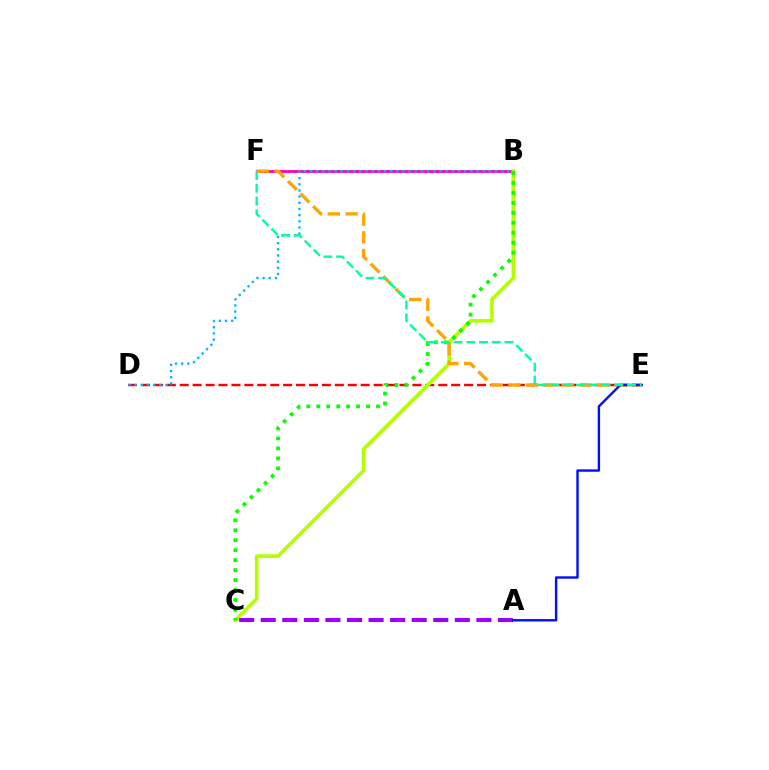{('B', 'F'): [{'color': '#ff00bd', 'line_style': 'solid', 'thickness': 2.04}], ('D', 'E'): [{'color': '#ff0000', 'line_style': 'dashed', 'thickness': 1.76}], ('B', 'C'): [{'color': '#b3ff00', 'line_style': 'solid', 'thickness': 2.62}, {'color': '#08ff00', 'line_style': 'dotted', 'thickness': 2.71}], ('E', 'F'): [{'color': '#ffa500', 'line_style': 'dashed', 'thickness': 2.41}, {'color': '#00ff9d', 'line_style': 'dashed', 'thickness': 1.73}], ('A', 'C'): [{'color': '#9b00ff', 'line_style': 'dashed', 'thickness': 2.93}], ('A', 'E'): [{'color': '#0010ff', 'line_style': 'solid', 'thickness': 1.72}], ('B', 'D'): [{'color': '#00b5ff', 'line_style': 'dotted', 'thickness': 1.68}]}